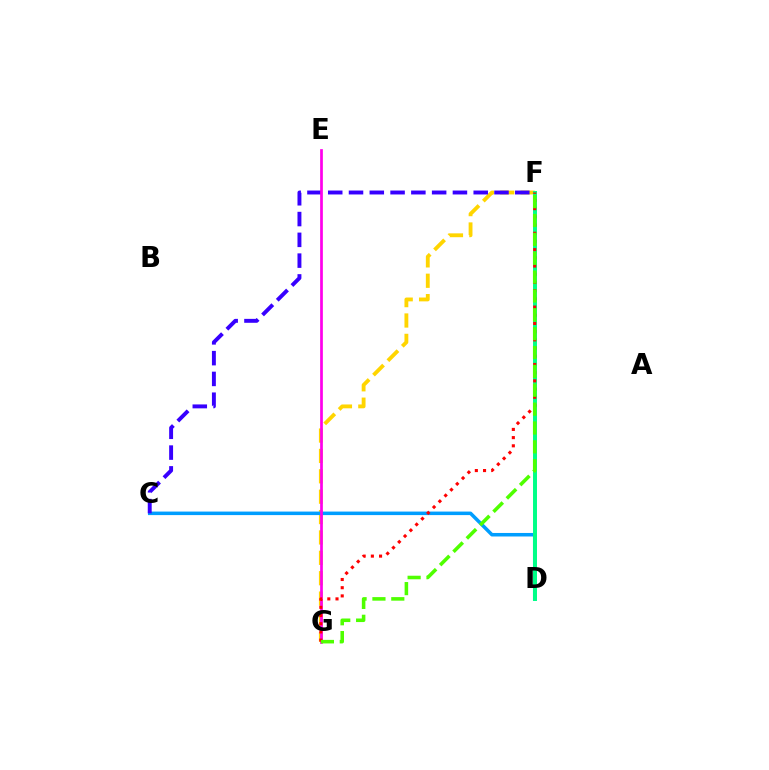{('F', 'G'): [{'color': '#ffd500', 'line_style': 'dashed', 'thickness': 2.77}, {'color': '#ff0000', 'line_style': 'dotted', 'thickness': 2.23}, {'color': '#4fff00', 'line_style': 'dashed', 'thickness': 2.56}], ('C', 'D'): [{'color': '#009eff', 'line_style': 'solid', 'thickness': 2.54}], ('C', 'F'): [{'color': '#3700ff', 'line_style': 'dashed', 'thickness': 2.82}], ('E', 'G'): [{'color': '#ff00ed', 'line_style': 'solid', 'thickness': 1.96}], ('D', 'F'): [{'color': '#00ff86', 'line_style': 'solid', 'thickness': 2.85}]}